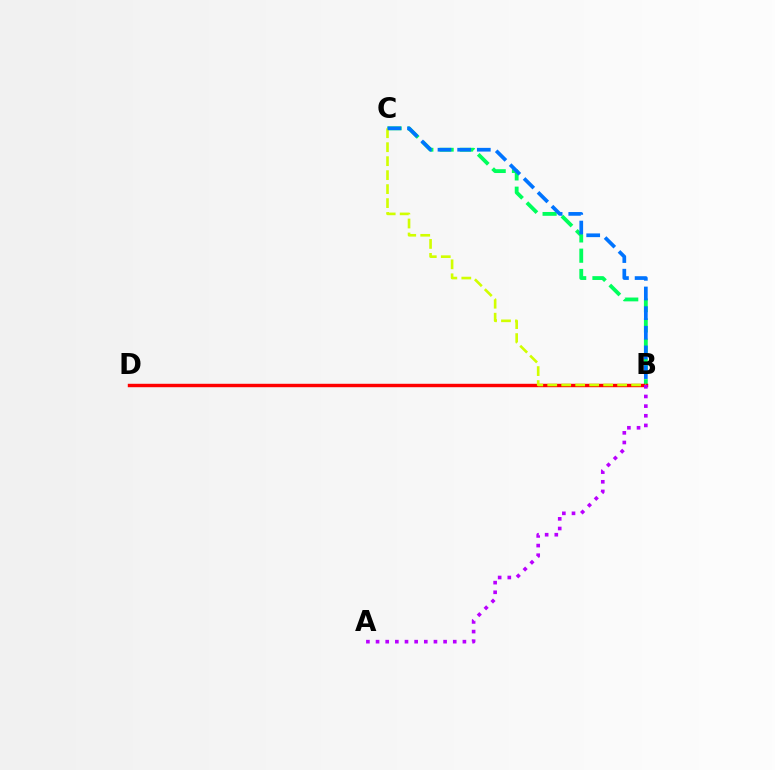{('B', 'C'): [{'color': '#00ff5c', 'line_style': 'dashed', 'thickness': 2.76}, {'color': '#d1ff00', 'line_style': 'dashed', 'thickness': 1.9}, {'color': '#0074ff', 'line_style': 'dashed', 'thickness': 2.67}], ('B', 'D'): [{'color': '#ff0000', 'line_style': 'solid', 'thickness': 2.46}], ('A', 'B'): [{'color': '#b900ff', 'line_style': 'dotted', 'thickness': 2.62}]}